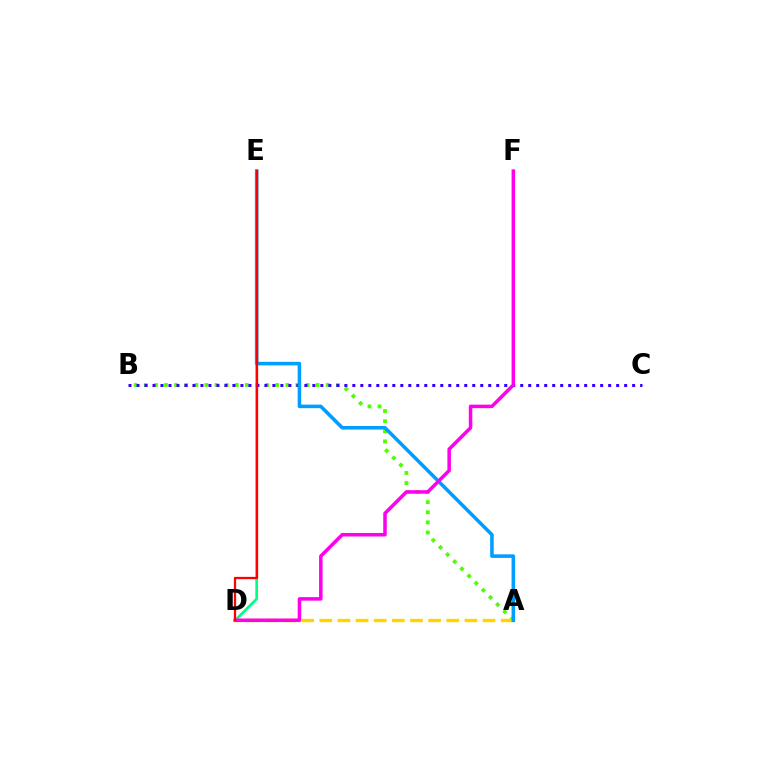{('A', 'B'): [{'color': '#4fff00', 'line_style': 'dotted', 'thickness': 2.75}], ('B', 'C'): [{'color': '#3700ff', 'line_style': 'dotted', 'thickness': 2.17}], ('D', 'E'): [{'color': '#00ff86', 'line_style': 'solid', 'thickness': 1.95}, {'color': '#ff0000', 'line_style': 'solid', 'thickness': 1.64}], ('A', 'D'): [{'color': '#ffd500', 'line_style': 'dashed', 'thickness': 2.46}], ('A', 'E'): [{'color': '#009eff', 'line_style': 'solid', 'thickness': 2.56}], ('D', 'F'): [{'color': '#ff00ed', 'line_style': 'solid', 'thickness': 2.54}]}